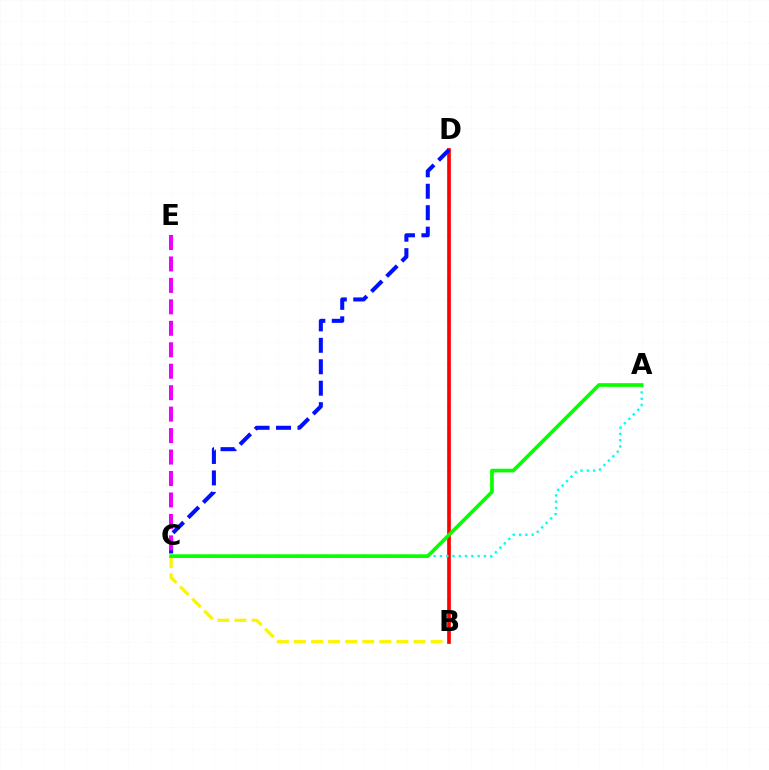{('B', 'C'): [{'color': '#fcf500', 'line_style': 'dashed', 'thickness': 2.32}], ('B', 'D'): [{'color': '#ff0000', 'line_style': 'solid', 'thickness': 2.66}], ('C', 'D'): [{'color': '#0010ff', 'line_style': 'dashed', 'thickness': 2.91}], ('A', 'C'): [{'color': '#00fff6', 'line_style': 'dotted', 'thickness': 1.71}, {'color': '#08ff00', 'line_style': 'solid', 'thickness': 2.64}], ('C', 'E'): [{'color': '#ee00ff', 'line_style': 'dashed', 'thickness': 2.91}]}